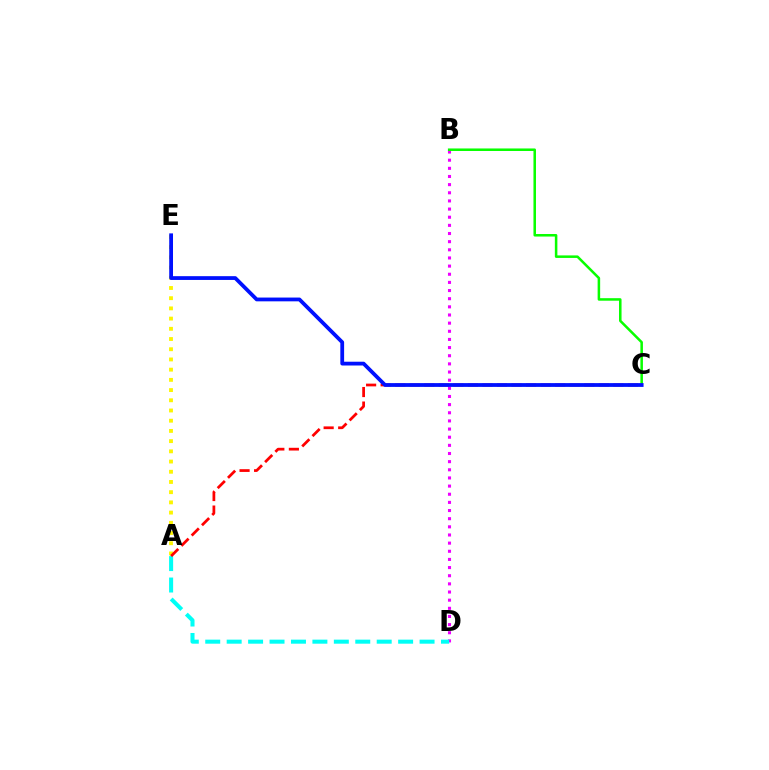{('B', 'D'): [{'color': '#ee00ff', 'line_style': 'dotted', 'thickness': 2.21}], ('B', 'C'): [{'color': '#08ff00', 'line_style': 'solid', 'thickness': 1.82}], ('A', 'E'): [{'color': '#fcf500', 'line_style': 'dotted', 'thickness': 2.77}], ('A', 'D'): [{'color': '#00fff6', 'line_style': 'dashed', 'thickness': 2.91}], ('A', 'C'): [{'color': '#ff0000', 'line_style': 'dashed', 'thickness': 1.98}], ('C', 'E'): [{'color': '#0010ff', 'line_style': 'solid', 'thickness': 2.72}]}